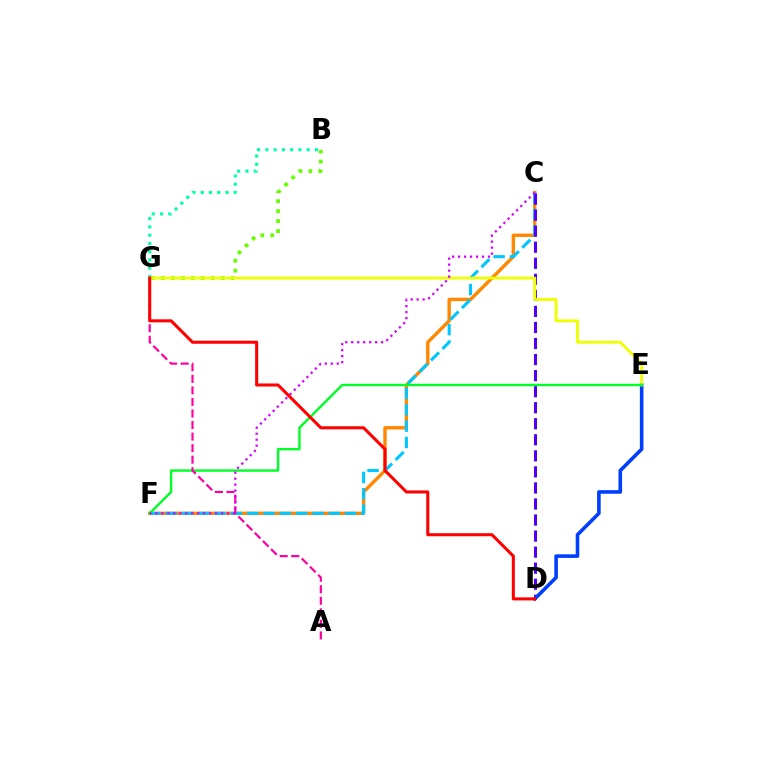{('B', 'G'): [{'color': '#00ffaf', 'line_style': 'dotted', 'thickness': 2.25}, {'color': '#66ff00', 'line_style': 'dotted', 'thickness': 2.71}], ('C', 'F'): [{'color': '#ff8800', 'line_style': 'solid', 'thickness': 2.43}, {'color': '#00c7ff', 'line_style': 'dashed', 'thickness': 2.22}, {'color': '#d600ff', 'line_style': 'dotted', 'thickness': 1.62}], ('C', 'D'): [{'color': '#4f00ff', 'line_style': 'dashed', 'thickness': 2.18}], ('D', 'E'): [{'color': '#003fff', 'line_style': 'solid', 'thickness': 2.6}], ('E', 'G'): [{'color': '#eeff00', 'line_style': 'solid', 'thickness': 2.06}], ('E', 'F'): [{'color': '#00ff27', 'line_style': 'solid', 'thickness': 1.73}], ('A', 'G'): [{'color': '#ff00a0', 'line_style': 'dashed', 'thickness': 1.57}], ('D', 'G'): [{'color': '#ff0000', 'line_style': 'solid', 'thickness': 2.2}]}